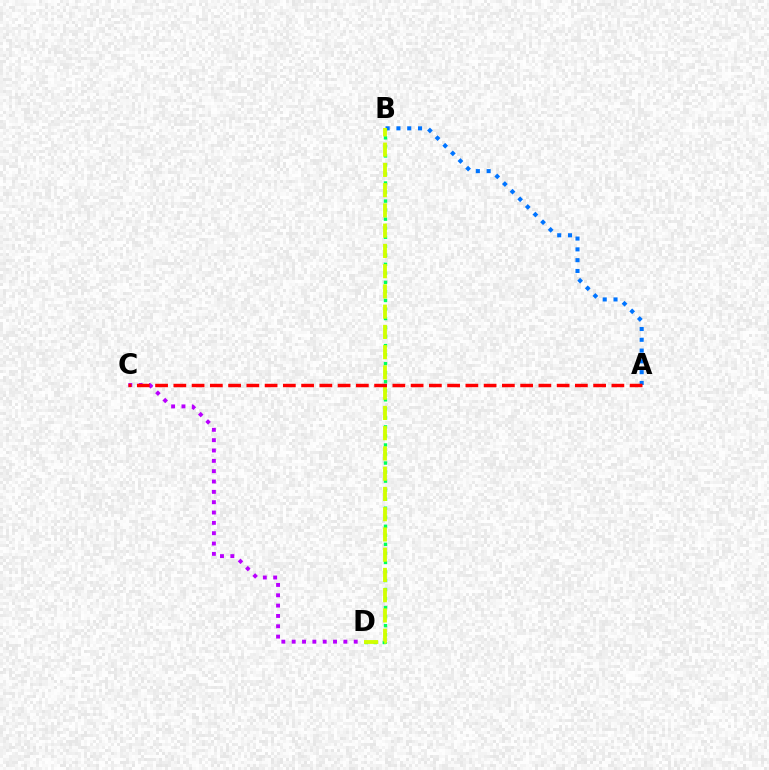{('A', 'B'): [{'color': '#0074ff', 'line_style': 'dotted', 'thickness': 2.93}], ('B', 'D'): [{'color': '#00ff5c', 'line_style': 'dotted', 'thickness': 2.45}, {'color': '#d1ff00', 'line_style': 'dashed', 'thickness': 2.75}], ('C', 'D'): [{'color': '#b900ff', 'line_style': 'dotted', 'thickness': 2.81}], ('A', 'C'): [{'color': '#ff0000', 'line_style': 'dashed', 'thickness': 2.48}]}